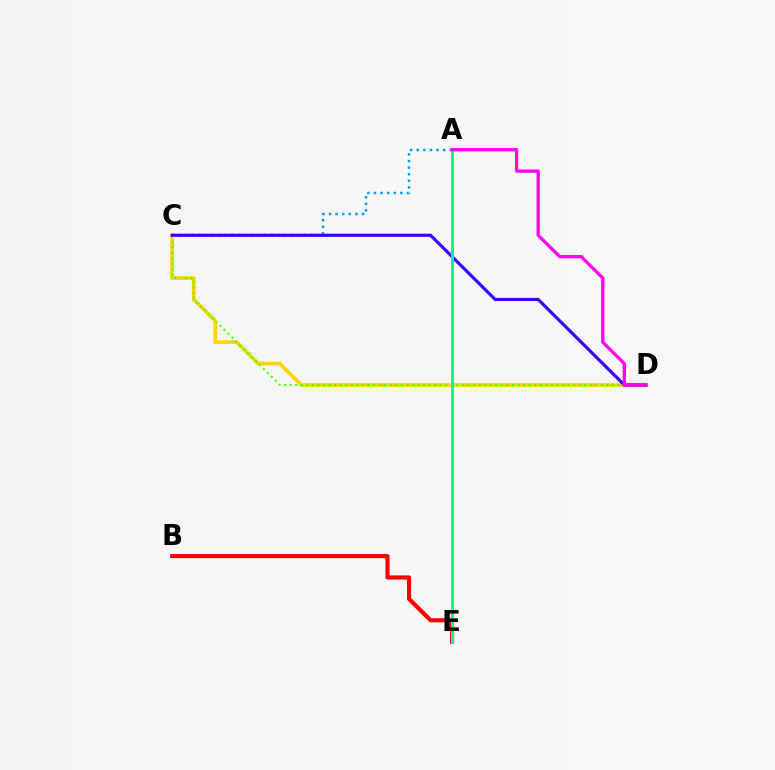{('C', 'D'): [{'color': '#ffd500', 'line_style': 'solid', 'thickness': 2.69}, {'color': '#4fff00', 'line_style': 'dotted', 'thickness': 1.51}, {'color': '#3700ff', 'line_style': 'solid', 'thickness': 2.26}], ('B', 'E'): [{'color': '#ff0000', 'line_style': 'solid', 'thickness': 2.99}], ('A', 'C'): [{'color': '#009eff', 'line_style': 'dotted', 'thickness': 1.79}], ('A', 'E'): [{'color': '#00ff86', 'line_style': 'solid', 'thickness': 2.12}], ('A', 'D'): [{'color': '#ff00ed', 'line_style': 'solid', 'thickness': 2.37}]}